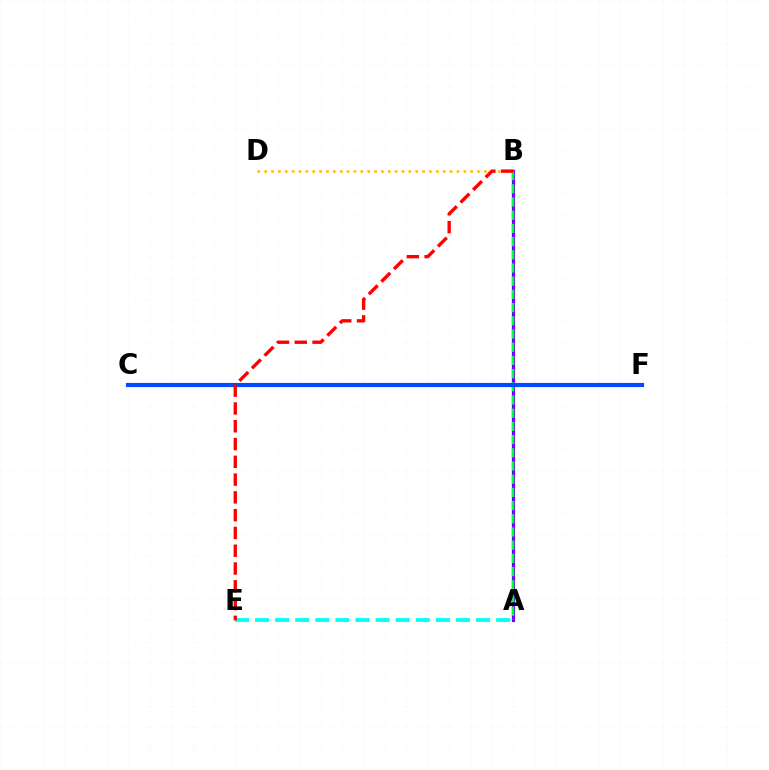{('C', 'F'): [{'color': '#ff00cf', 'line_style': 'dashed', 'thickness': 1.93}, {'color': '#004bff', 'line_style': 'solid', 'thickness': 2.98}], ('B', 'D'): [{'color': '#ffbd00', 'line_style': 'dotted', 'thickness': 1.87}], ('A', 'B'): [{'color': '#84ff00', 'line_style': 'solid', 'thickness': 1.65}, {'color': '#7200ff', 'line_style': 'solid', 'thickness': 2.27}, {'color': '#00ff39', 'line_style': 'dashed', 'thickness': 1.79}], ('A', 'E'): [{'color': '#00fff6', 'line_style': 'dashed', 'thickness': 2.73}], ('B', 'E'): [{'color': '#ff0000', 'line_style': 'dashed', 'thickness': 2.42}]}